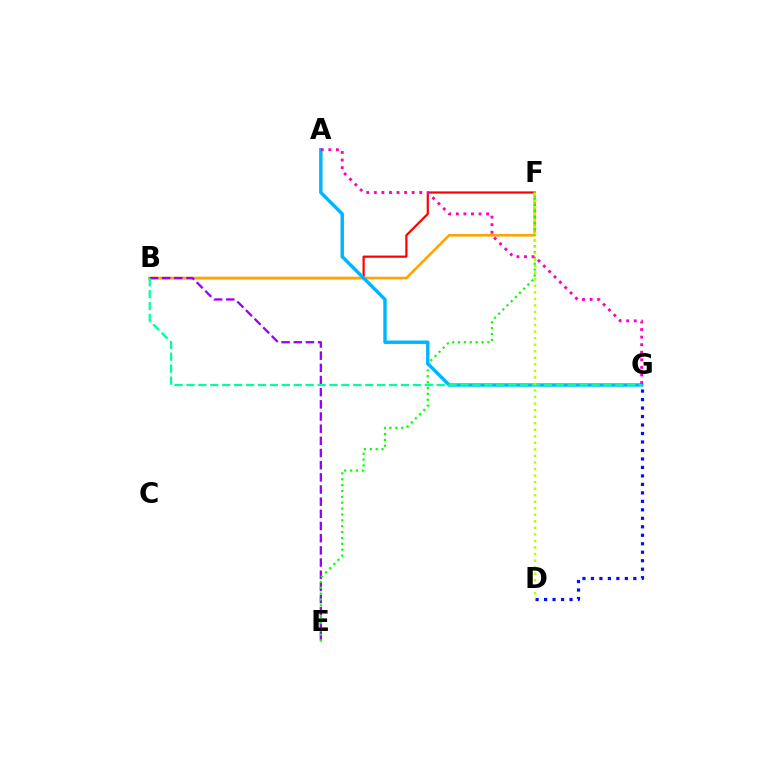{('B', 'F'): [{'color': '#ff0000', 'line_style': 'solid', 'thickness': 1.59}, {'color': '#ffa500', 'line_style': 'solid', 'thickness': 1.89}], ('D', 'G'): [{'color': '#0010ff', 'line_style': 'dotted', 'thickness': 2.3}], ('B', 'E'): [{'color': '#9b00ff', 'line_style': 'dashed', 'thickness': 1.65}], ('E', 'F'): [{'color': '#08ff00', 'line_style': 'dotted', 'thickness': 1.59}], ('A', 'G'): [{'color': '#00b5ff', 'line_style': 'solid', 'thickness': 2.47}, {'color': '#ff00bd', 'line_style': 'dotted', 'thickness': 2.06}], ('B', 'G'): [{'color': '#00ff9d', 'line_style': 'dashed', 'thickness': 1.62}], ('D', 'F'): [{'color': '#b3ff00', 'line_style': 'dotted', 'thickness': 1.78}]}